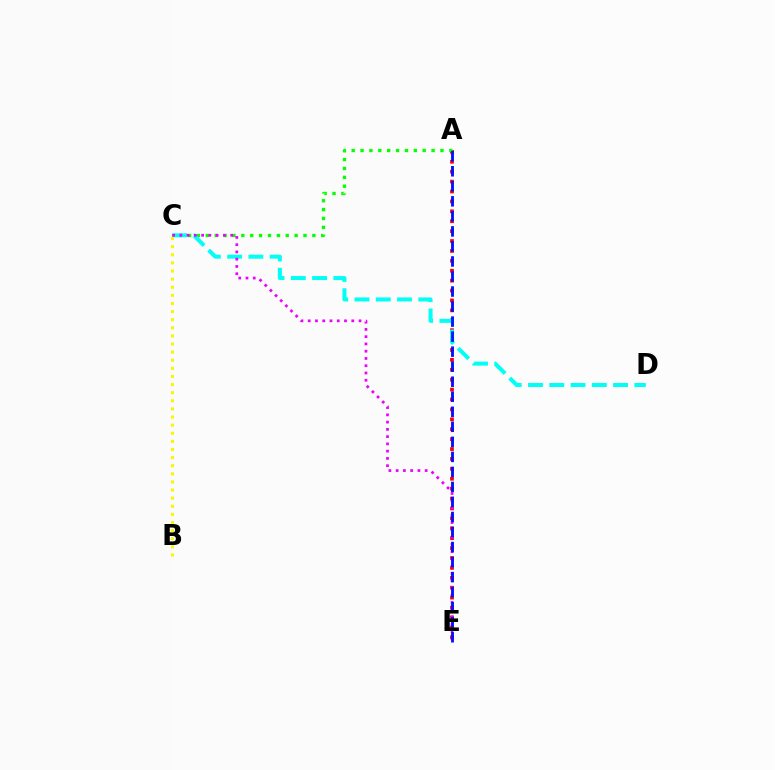{('A', 'E'): [{'color': '#ff0000', 'line_style': 'dotted', 'thickness': 2.69}, {'color': '#0010ff', 'line_style': 'dashed', 'thickness': 2.04}], ('A', 'C'): [{'color': '#08ff00', 'line_style': 'dotted', 'thickness': 2.41}], ('C', 'D'): [{'color': '#00fff6', 'line_style': 'dashed', 'thickness': 2.89}], ('C', 'E'): [{'color': '#ee00ff', 'line_style': 'dotted', 'thickness': 1.97}], ('B', 'C'): [{'color': '#fcf500', 'line_style': 'dotted', 'thickness': 2.2}]}